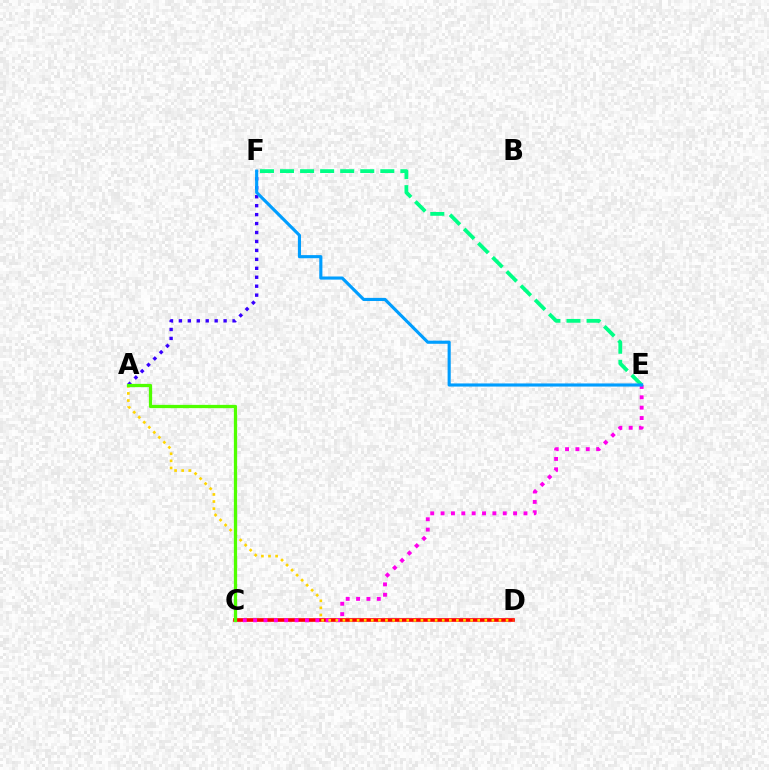{('A', 'F'): [{'color': '#3700ff', 'line_style': 'dotted', 'thickness': 2.43}], ('E', 'F'): [{'color': '#00ff86', 'line_style': 'dashed', 'thickness': 2.72}, {'color': '#009eff', 'line_style': 'solid', 'thickness': 2.25}], ('C', 'D'): [{'color': '#ff0000', 'line_style': 'solid', 'thickness': 2.63}], ('C', 'E'): [{'color': '#ff00ed', 'line_style': 'dotted', 'thickness': 2.81}], ('A', 'D'): [{'color': '#ffd500', 'line_style': 'dotted', 'thickness': 1.93}], ('A', 'C'): [{'color': '#4fff00', 'line_style': 'solid', 'thickness': 2.35}]}